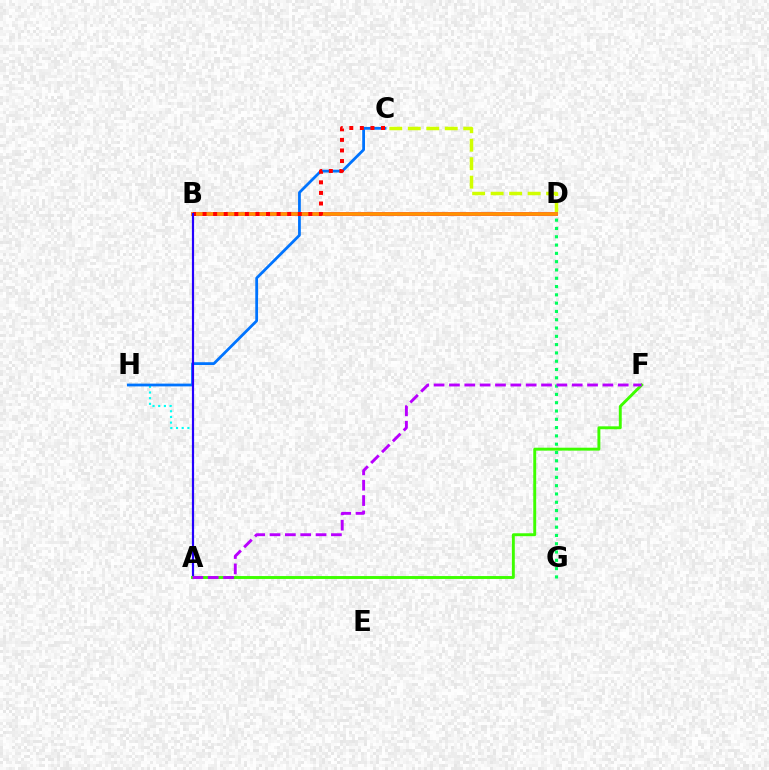{('C', 'D'): [{'color': '#d1ff00', 'line_style': 'dashed', 'thickness': 2.51}], ('D', 'G'): [{'color': '#00ff5c', 'line_style': 'dotted', 'thickness': 2.25}], ('B', 'D'): [{'color': '#ff00ac', 'line_style': 'solid', 'thickness': 2.75}, {'color': '#ff9400', 'line_style': 'solid', 'thickness': 2.65}], ('A', 'H'): [{'color': '#00fff6', 'line_style': 'dotted', 'thickness': 1.54}], ('C', 'H'): [{'color': '#0074ff', 'line_style': 'solid', 'thickness': 2.0}], ('B', 'C'): [{'color': '#ff0000', 'line_style': 'dotted', 'thickness': 2.87}], ('A', 'B'): [{'color': '#2500ff', 'line_style': 'solid', 'thickness': 1.57}], ('A', 'F'): [{'color': '#3dff00', 'line_style': 'solid', 'thickness': 2.1}, {'color': '#b900ff', 'line_style': 'dashed', 'thickness': 2.08}]}